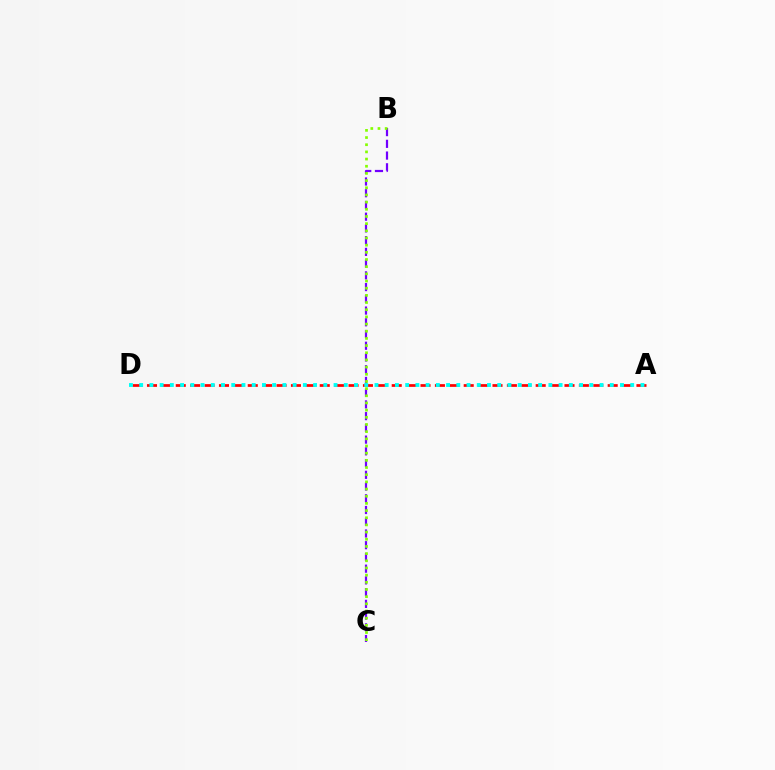{('B', 'C'): [{'color': '#7200ff', 'line_style': 'dashed', 'thickness': 1.59}, {'color': '#84ff00', 'line_style': 'dotted', 'thickness': 1.95}], ('A', 'D'): [{'color': '#ff0000', 'line_style': 'dashed', 'thickness': 1.96}, {'color': '#00fff6', 'line_style': 'dotted', 'thickness': 2.78}]}